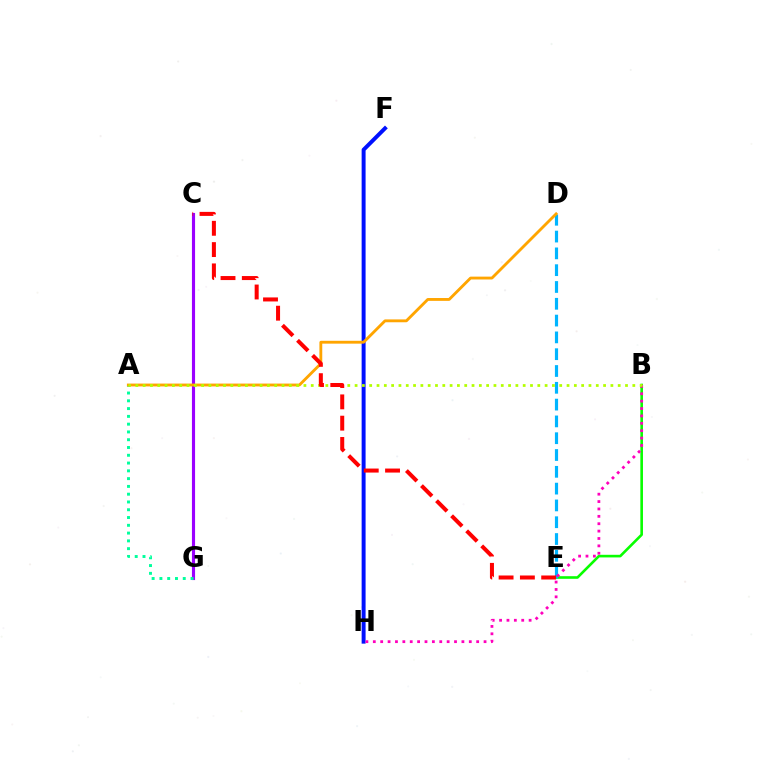{('C', 'G'): [{'color': '#9b00ff', 'line_style': 'solid', 'thickness': 2.26}], ('F', 'H'): [{'color': '#0010ff', 'line_style': 'solid', 'thickness': 2.84}], ('A', 'G'): [{'color': '#00ff9d', 'line_style': 'dotted', 'thickness': 2.11}], ('B', 'E'): [{'color': '#08ff00', 'line_style': 'solid', 'thickness': 1.89}], ('D', 'E'): [{'color': '#00b5ff', 'line_style': 'dashed', 'thickness': 2.28}], ('A', 'D'): [{'color': '#ffa500', 'line_style': 'solid', 'thickness': 2.05}], ('B', 'H'): [{'color': '#ff00bd', 'line_style': 'dotted', 'thickness': 2.01}], ('A', 'B'): [{'color': '#b3ff00', 'line_style': 'dotted', 'thickness': 1.99}], ('C', 'E'): [{'color': '#ff0000', 'line_style': 'dashed', 'thickness': 2.89}]}